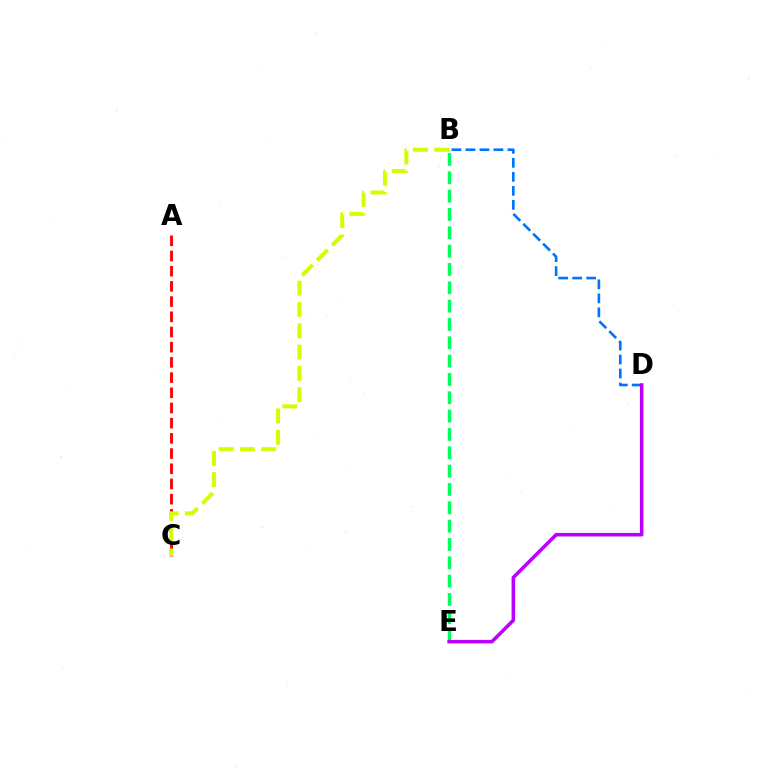{('A', 'C'): [{'color': '#ff0000', 'line_style': 'dashed', 'thickness': 2.06}], ('B', 'C'): [{'color': '#d1ff00', 'line_style': 'dashed', 'thickness': 2.89}], ('B', 'E'): [{'color': '#00ff5c', 'line_style': 'dashed', 'thickness': 2.49}], ('B', 'D'): [{'color': '#0074ff', 'line_style': 'dashed', 'thickness': 1.9}], ('D', 'E'): [{'color': '#b900ff', 'line_style': 'solid', 'thickness': 2.55}]}